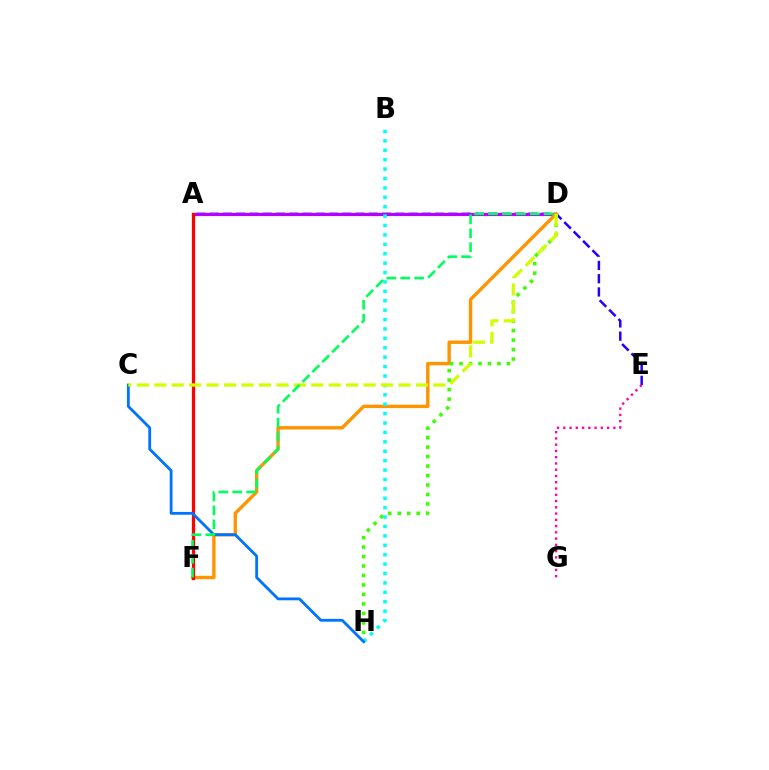{('A', 'E'): [{'color': '#2500ff', 'line_style': 'dashed', 'thickness': 1.8}], ('A', 'D'): [{'color': '#b900ff', 'line_style': 'solid', 'thickness': 2.28}], ('E', 'G'): [{'color': '#ff00ac', 'line_style': 'dotted', 'thickness': 1.7}], ('D', 'F'): [{'color': '#ff9400', 'line_style': 'solid', 'thickness': 2.45}, {'color': '#00ff5c', 'line_style': 'dashed', 'thickness': 1.89}], ('D', 'H'): [{'color': '#3dff00', 'line_style': 'dotted', 'thickness': 2.57}], ('A', 'F'): [{'color': '#ff0000', 'line_style': 'solid', 'thickness': 2.34}], ('B', 'H'): [{'color': '#00fff6', 'line_style': 'dotted', 'thickness': 2.56}], ('C', 'H'): [{'color': '#0074ff', 'line_style': 'solid', 'thickness': 2.03}], ('C', 'D'): [{'color': '#d1ff00', 'line_style': 'dashed', 'thickness': 2.37}]}